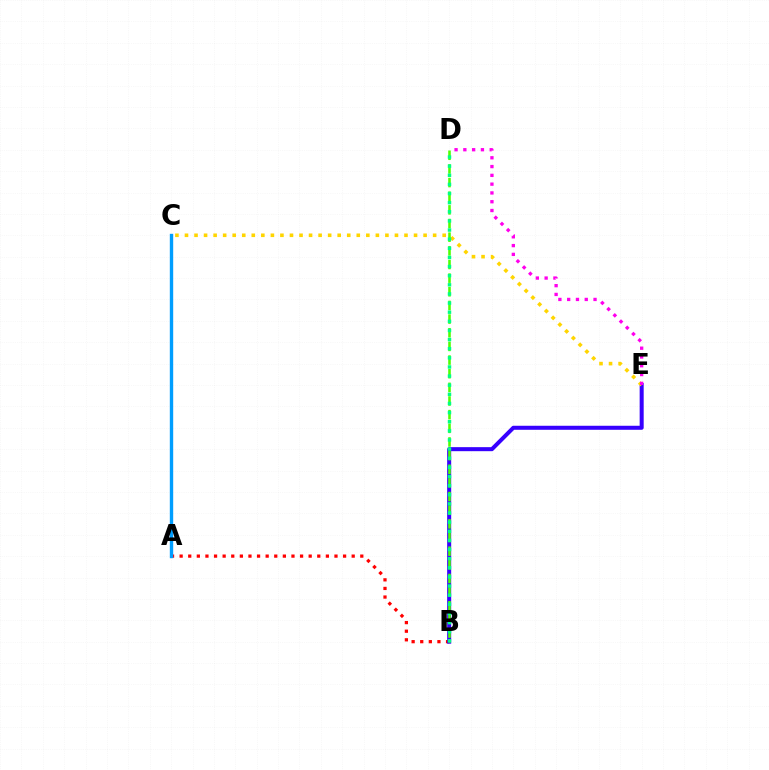{('A', 'B'): [{'color': '#ff0000', 'line_style': 'dotted', 'thickness': 2.34}], ('A', 'C'): [{'color': '#009eff', 'line_style': 'solid', 'thickness': 2.44}], ('B', 'E'): [{'color': '#3700ff', 'line_style': 'solid', 'thickness': 2.9}], ('C', 'E'): [{'color': '#ffd500', 'line_style': 'dotted', 'thickness': 2.59}], ('B', 'D'): [{'color': '#4fff00', 'line_style': 'dashed', 'thickness': 1.85}, {'color': '#00ff86', 'line_style': 'dotted', 'thickness': 2.48}], ('D', 'E'): [{'color': '#ff00ed', 'line_style': 'dotted', 'thickness': 2.39}]}